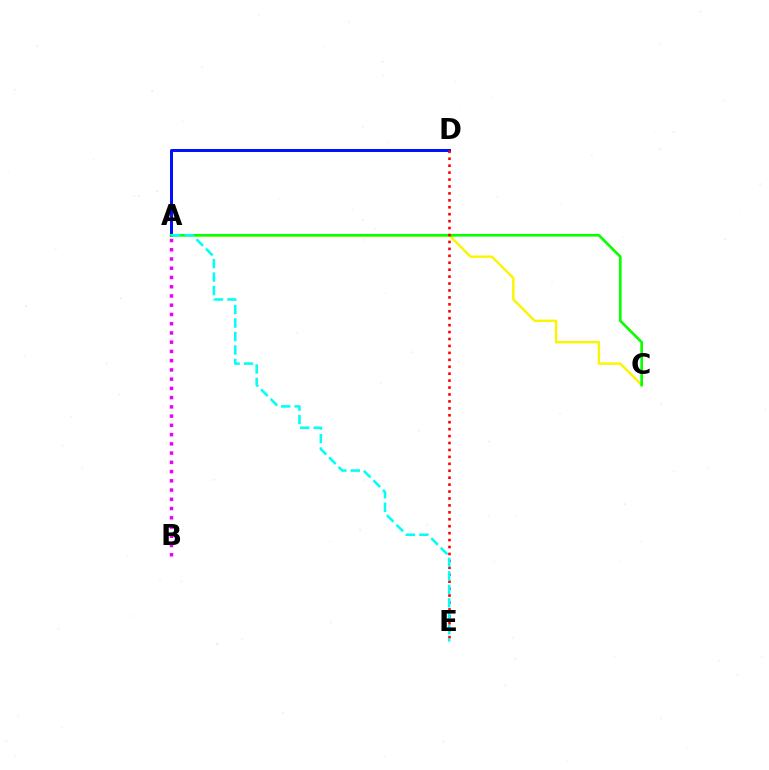{('A', 'B'): [{'color': '#ee00ff', 'line_style': 'dotted', 'thickness': 2.51}], ('A', 'C'): [{'color': '#fcf500', 'line_style': 'solid', 'thickness': 1.75}, {'color': '#08ff00', 'line_style': 'solid', 'thickness': 1.92}], ('A', 'D'): [{'color': '#0010ff', 'line_style': 'solid', 'thickness': 2.15}], ('D', 'E'): [{'color': '#ff0000', 'line_style': 'dotted', 'thickness': 1.88}], ('A', 'E'): [{'color': '#00fff6', 'line_style': 'dashed', 'thickness': 1.83}]}